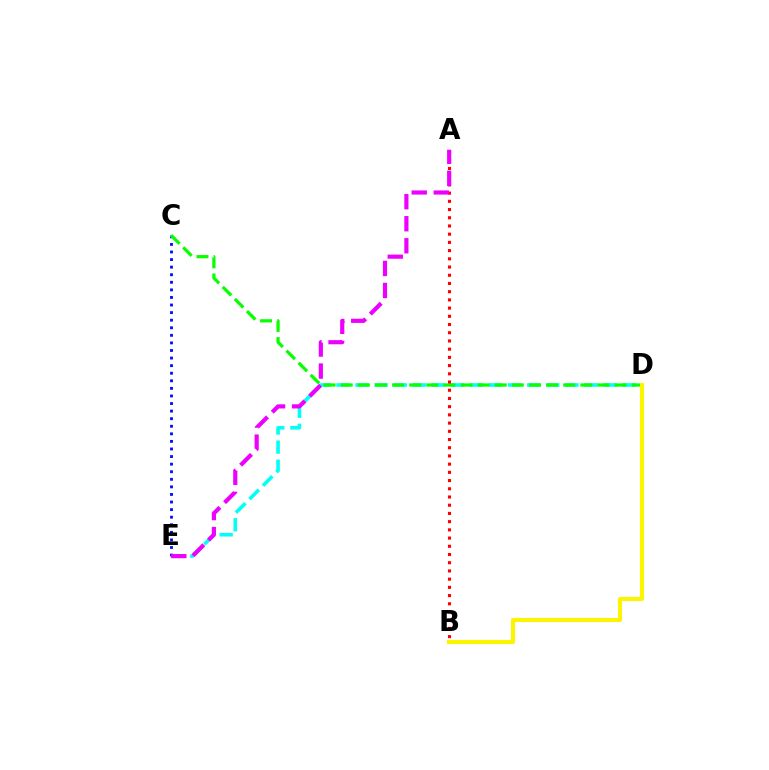{('D', 'E'): [{'color': '#00fff6', 'line_style': 'dashed', 'thickness': 2.59}], ('C', 'E'): [{'color': '#0010ff', 'line_style': 'dotted', 'thickness': 2.06}], ('C', 'D'): [{'color': '#08ff00', 'line_style': 'dashed', 'thickness': 2.33}], ('B', 'D'): [{'color': '#fcf500', 'line_style': 'solid', 'thickness': 2.95}], ('A', 'B'): [{'color': '#ff0000', 'line_style': 'dotted', 'thickness': 2.23}], ('A', 'E'): [{'color': '#ee00ff', 'line_style': 'dashed', 'thickness': 2.99}]}